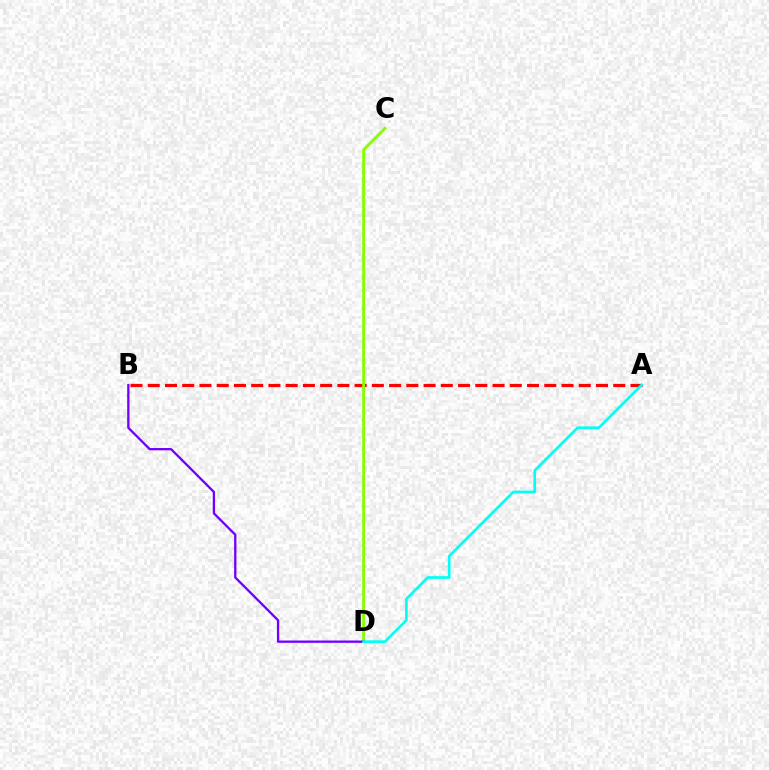{('A', 'B'): [{'color': '#ff0000', 'line_style': 'dashed', 'thickness': 2.34}], ('C', 'D'): [{'color': '#84ff00', 'line_style': 'solid', 'thickness': 2.04}], ('B', 'D'): [{'color': '#7200ff', 'line_style': 'solid', 'thickness': 1.66}], ('A', 'D'): [{'color': '#00fff6', 'line_style': 'solid', 'thickness': 1.94}]}